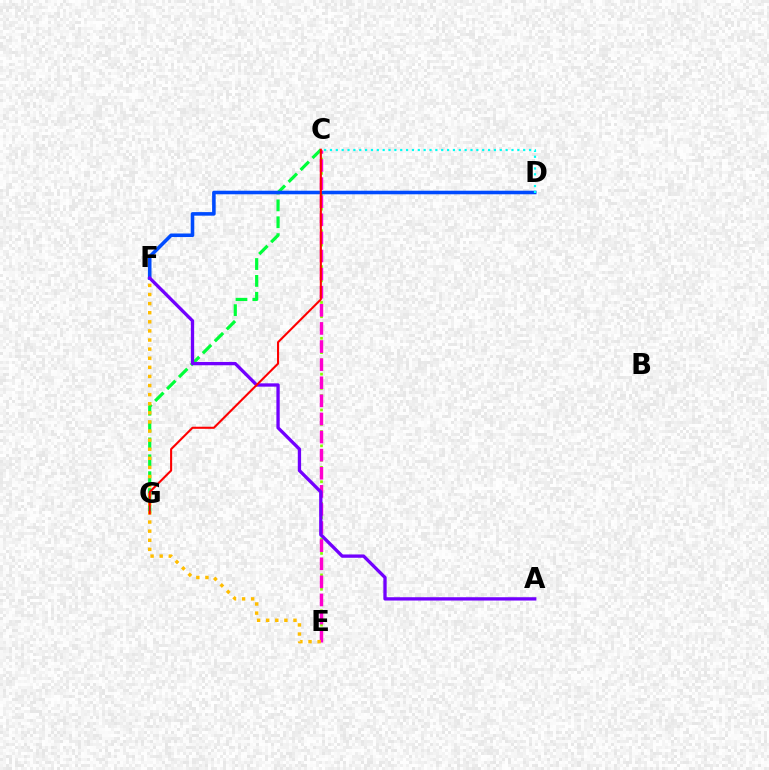{('C', 'E'): [{'color': '#84ff00', 'line_style': 'dotted', 'thickness': 1.95}, {'color': '#ff00cf', 'line_style': 'dashed', 'thickness': 2.46}], ('C', 'G'): [{'color': '#00ff39', 'line_style': 'dashed', 'thickness': 2.29}, {'color': '#ff0000', 'line_style': 'solid', 'thickness': 1.5}], ('D', 'F'): [{'color': '#004bff', 'line_style': 'solid', 'thickness': 2.57}], ('E', 'F'): [{'color': '#ffbd00', 'line_style': 'dotted', 'thickness': 2.47}], ('A', 'F'): [{'color': '#7200ff', 'line_style': 'solid', 'thickness': 2.39}], ('C', 'D'): [{'color': '#00fff6', 'line_style': 'dotted', 'thickness': 1.59}]}